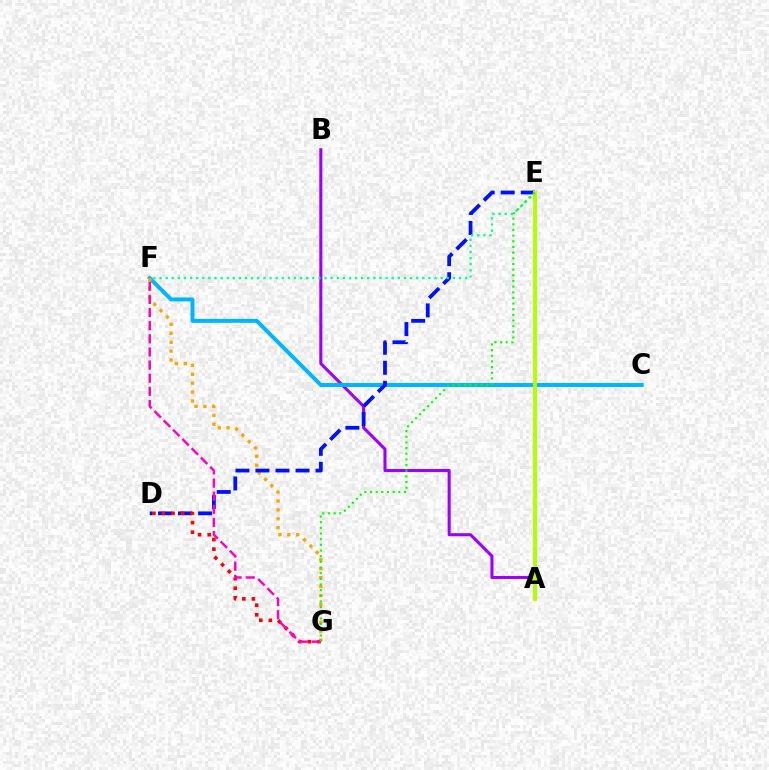{('A', 'B'): [{'color': '#9b00ff', 'line_style': 'solid', 'thickness': 2.21}], ('C', 'F'): [{'color': '#00b5ff', 'line_style': 'solid', 'thickness': 2.86}], ('F', 'G'): [{'color': '#ffa500', 'line_style': 'dotted', 'thickness': 2.42}, {'color': '#ff00bd', 'line_style': 'dashed', 'thickness': 1.79}], ('D', 'E'): [{'color': '#0010ff', 'line_style': 'dashed', 'thickness': 2.72}], ('D', 'G'): [{'color': '#ff0000', 'line_style': 'dotted', 'thickness': 2.6}], ('E', 'F'): [{'color': '#00ff9d', 'line_style': 'dotted', 'thickness': 1.66}], ('A', 'E'): [{'color': '#b3ff00', 'line_style': 'solid', 'thickness': 2.86}], ('E', 'G'): [{'color': '#08ff00', 'line_style': 'dotted', 'thickness': 1.54}]}